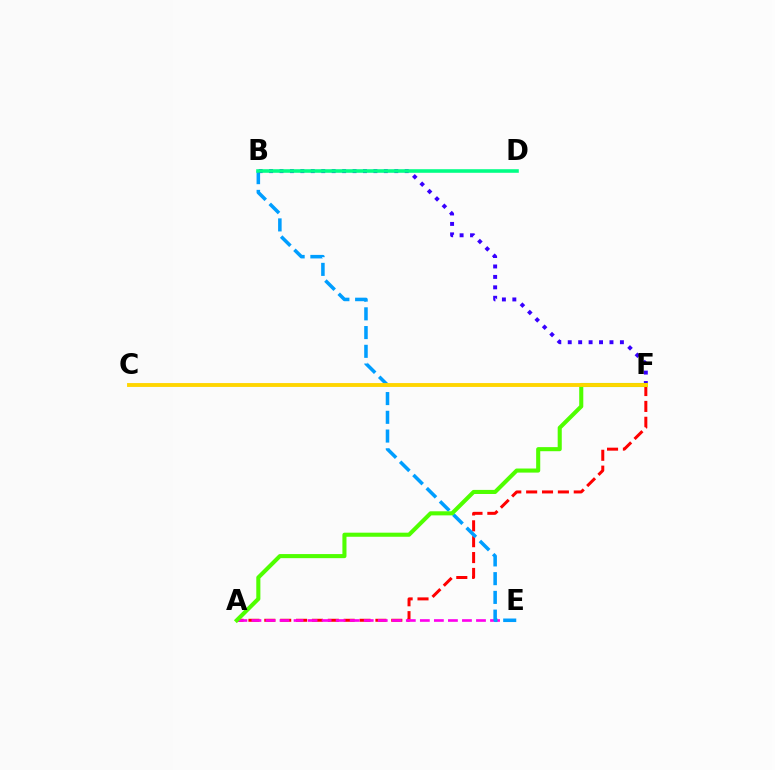{('A', 'F'): [{'color': '#ff0000', 'line_style': 'dashed', 'thickness': 2.16}, {'color': '#4fff00', 'line_style': 'solid', 'thickness': 2.94}], ('A', 'E'): [{'color': '#ff00ed', 'line_style': 'dashed', 'thickness': 1.91}], ('B', 'E'): [{'color': '#009eff', 'line_style': 'dashed', 'thickness': 2.55}], ('B', 'F'): [{'color': '#3700ff', 'line_style': 'dotted', 'thickness': 2.83}], ('B', 'D'): [{'color': '#00ff86', 'line_style': 'solid', 'thickness': 2.58}], ('C', 'F'): [{'color': '#ffd500', 'line_style': 'solid', 'thickness': 2.78}]}